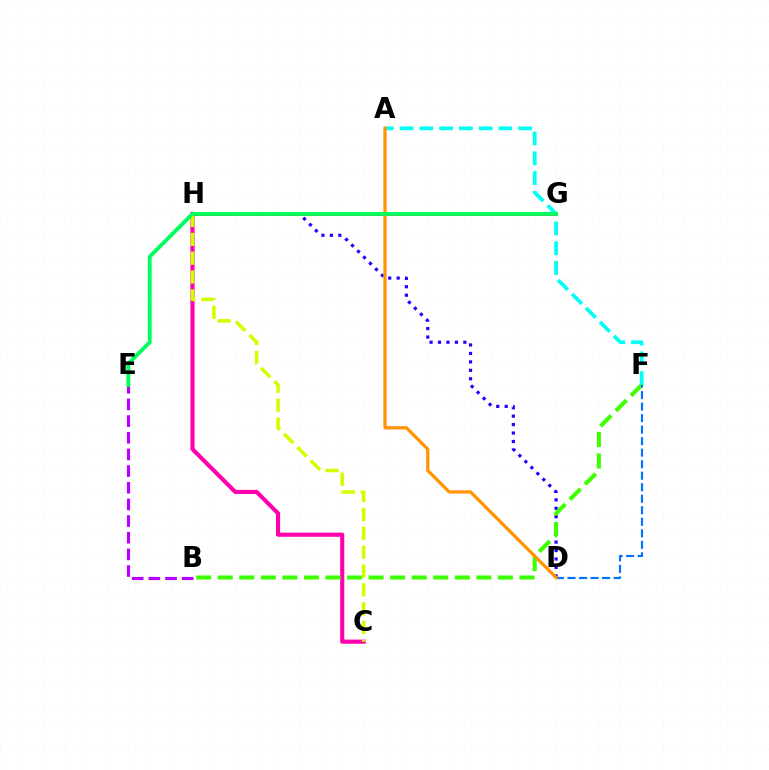{('A', 'F'): [{'color': '#00fff6', 'line_style': 'dashed', 'thickness': 2.68}], ('C', 'H'): [{'color': '#ff00ac', 'line_style': 'solid', 'thickness': 2.97}, {'color': '#d1ff00', 'line_style': 'dashed', 'thickness': 2.56}], ('G', 'H'): [{'color': '#ff0000', 'line_style': 'solid', 'thickness': 1.82}], ('B', 'E'): [{'color': '#b900ff', 'line_style': 'dashed', 'thickness': 2.26}], ('D', 'H'): [{'color': '#2500ff', 'line_style': 'dotted', 'thickness': 2.3}], ('B', 'F'): [{'color': '#3dff00', 'line_style': 'dashed', 'thickness': 2.93}], ('D', 'F'): [{'color': '#0074ff', 'line_style': 'dashed', 'thickness': 1.56}], ('A', 'D'): [{'color': '#ff9400', 'line_style': 'solid', 'thickness': 2.34}], ('E', 'G'): [{'color': '#00ff5c', 'line_style': 'solid', 'thickness': 2.8}]}